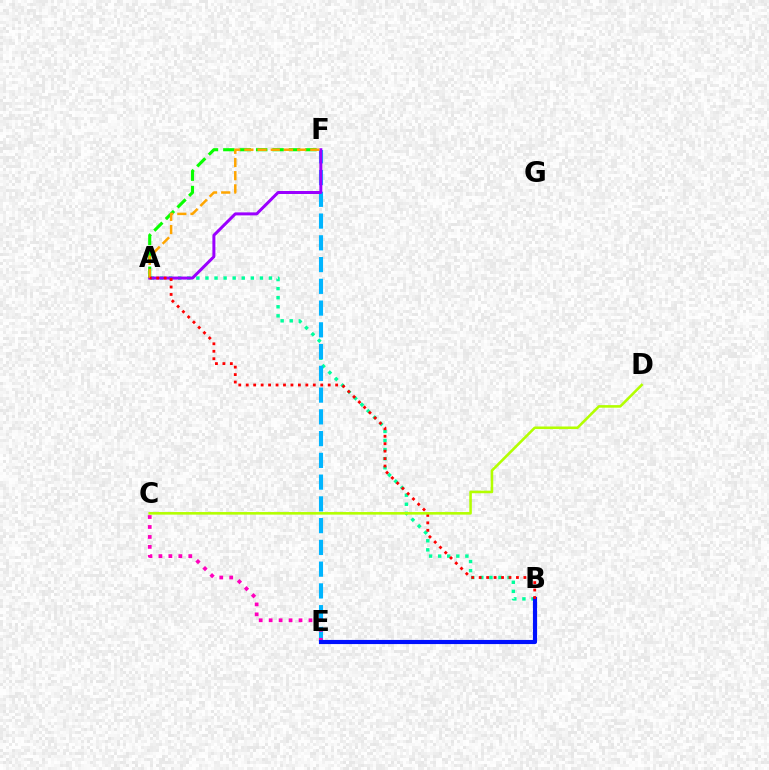{('A', 'B'): [{'color': '#00ff9d', 'line_style': 'dotted', 'thickness': 2.47}, {'color': '#ff0000', 'line_style': 'dotted', 'thickness': 2.02}], ('A', 'F'): [{'color': '#08ff00', 'line_style': 'dashed', 'thickness': 2.23}, {'color': '#9b00ff', 'line_style': 'solid', 'thickness': 2.16}, {'color': '#ffa500', 'line_style': 'dashed', 'thickness': 1.79}], ('E', 'F'): [{'color': '#00b5ff', 'line_style': 'dashed', 'thickness': 2.96}], ('C', 'E'): [{'color': '#ff00bd', 'line_style': 'dotted', 'thickness': 2.71}], ('B', 'E'): [{'color': '#0010ff', 'line_style': 'solid', 'thickness': 2.97}], ('C', 'D'): [{'color': '#b3ff00', 'line_style': 'solid', 'thickness': 1.86}]}